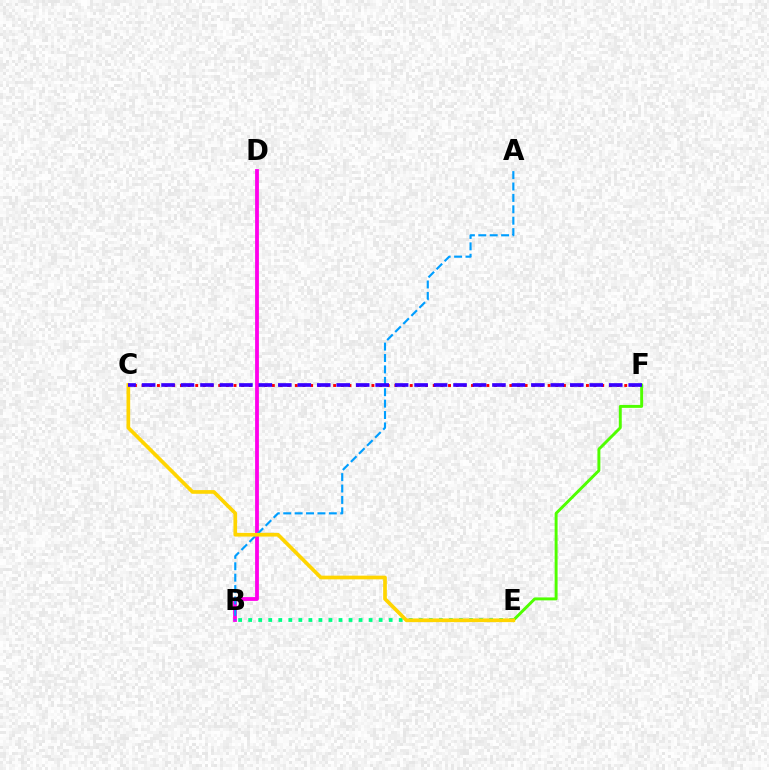{('C', 'F'): [{'color': '#ff0000', 'line_style': 'dotted', 'thickness': 2.08}, {'color': '#3700ff', 'line_style': 'dashed', 'thickness': 2.64}], ('B', 'D'): [{'color': '#ff00ed', 'line_style': 'solid', 'thickness': 2.74}], ('B', 'E'): [{'color': '#00ff86', 'line_style': 'dotted', 'thickness': 2.73}], ('E', 'F'): [{'color': '#4fff00', 'line_style': 'solid', 'thickness': 2.11}], ('A', 'B'): [{'color': '#009eff', 'line_style': 'dashed', 'thickness': 1.55}], ('C', 'E'): [{'color': '#ffd500', 'line_style': 'solid', 'thickness': 2.65}]}